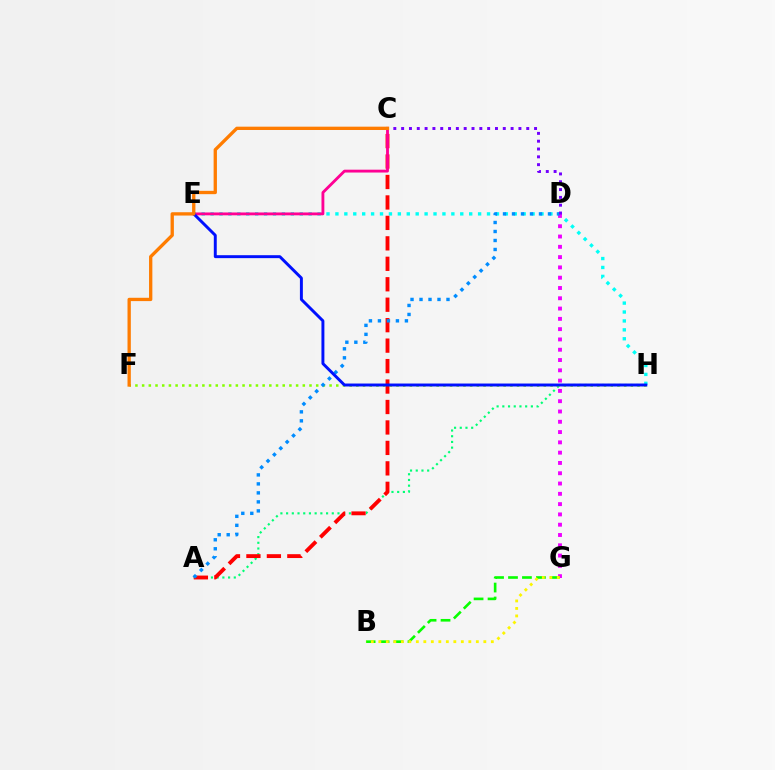{('A', 'H'): [{'color': '#00ff74', 'line_style': 'dotted', 'thickness': 1.55}], ('E', 'H'): [{'color': '#00fff6', 'line_style': 'dotted', 'thickness': 2.42}, {'color': '#0010ff', 'line_style': 'solid', 'thickness': 2.12}], ('D', 'G'): [{'color': '#ee00ff', 'line_style': 'dotted', 'thickness': 2.8}], ('B', 'G'): [{'color': '#08ff00', 'line_style': 'dashed', 'thickness': 1.9}, {'color': '#fcf500', 'line_style': 'dotted', 'thickness': 2.04}], ('A', 'C'): [{'color': '#ff0000', 'line_style': 'dashed', 'thickness': 2.78}], ('F', 'H'): [{'color': '#84ff00', 'line_style': 'dotted', 'thickness': 1.82}], ('C', 'E'): [{'color': '#ff0094', 'line_style': 'solid', 'thickness': 2.05}], ('A', 'D'): [{'color': '#008cff', 'line_style': 'dotted', 'thickness': 2.44}], ('C', 'D'): [{'color': '#7200ff', 'line_style': 'dotted', 'thickness': 2.12}], ('C', 'F'): [{'color': '#ff7c00', 'line_style': 'solid', 'thickness': 2.39}]}